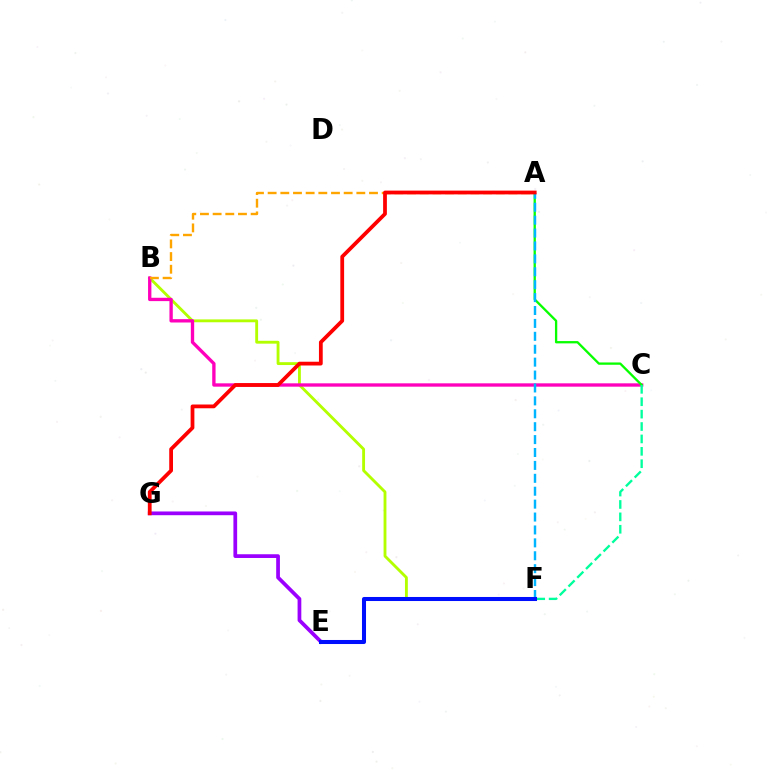{('B', 'F'): [{'color': '#b3ff00', 'line_style': 'solid', 'thickness': 2.05}], ('B', 'C'): [{'color': '#ff00bd', 'line_style': 'solid', 'thickness': 2.4}], ('A', 'B'): [{'color': '#ffa500', 'line_style': 'dashed', 'thickness': 1.72}], ('A', 'C'): [{'color': '#08ff00', 'line_style': 'solid', 'thickness': 1.66}], ('A', 'F'): [{'color': '#00b5ff', 'line_style': 'dashed', 'thickness': 1.75}], ('E', 'G'): [{'color': '#9b00ff', 'line_style': 'solid', 'thickness': 2.69}], ('C', 'F'): [{'color': '#00ff9d', 'line_style': 'dashed', 'thickness': 1.68}], ('E', 'F'): [{'color': '#0010ff', 'line_style': 'solid', 'thickness': 2.91}], ('A', 'G'): [{'color': '#ff0000', 'line_style': 'solid', 'thickness': 2.71}]}